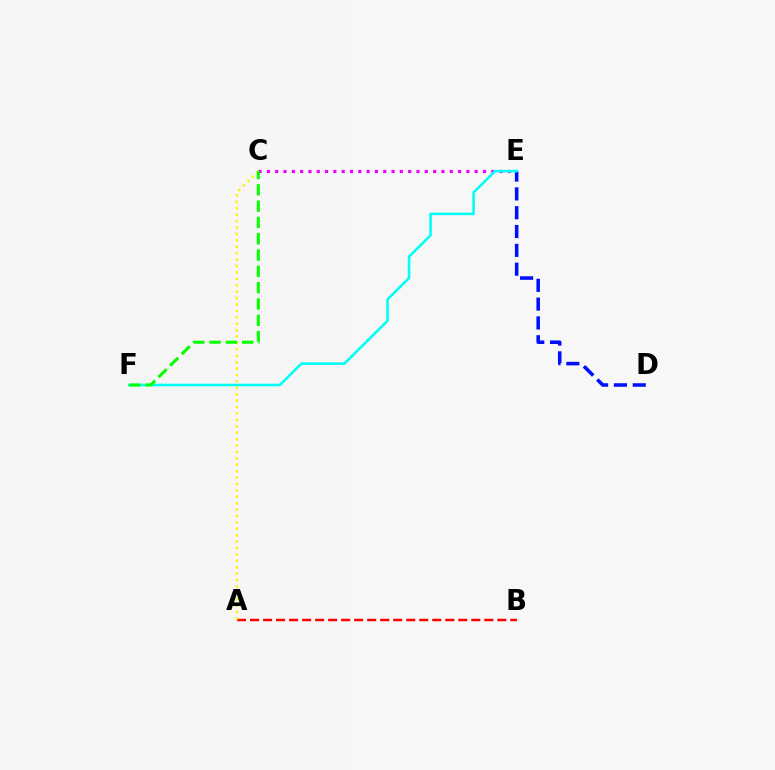{('C', 'E'): [{'color': '#ee00ff', 'line_style': 'dotted', 'thickness': 2.26}], ('A', 'B'): [{'color': '#ff0000', 'line_style': 'dashed', 'thickness': 1.77}], ('D', 'E'): [{'color': '#0010ff', 'line_style': 'dashed', 'thickness': 2.56}], ('E', 'F'): [{'color': '#00fff6', 'line_style': 'solid', 'thickness': 1.84}], ('A', 'C'): [{'color': '#fcf500', 'line_style': 'dotted', 'thickness': 1.74}], ('C', 'F'): [{'color': '#08ff00', 'line_style': 'dashed', 'thickness': 2.22}]}